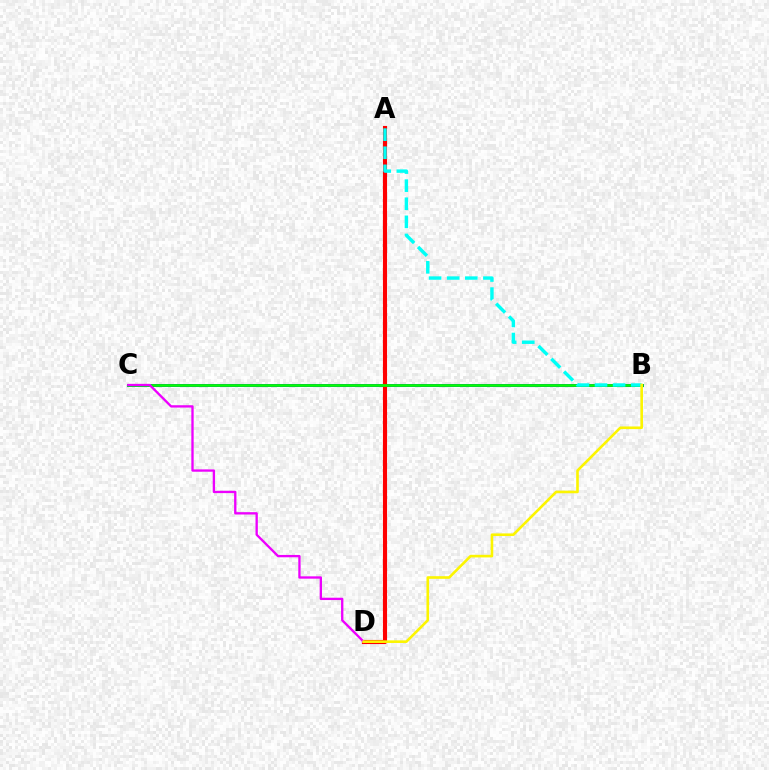{('B', 'C'): [{'color': '#0010ff', 'line_style': 'solid', 'thickness': 2.06}, {'color': '#08ff00', 'line_style': 'solid', 'thickness': 1.91}], ('A', 'D'): [{'color': '#ff0000', 'line_style': 'solid', 'thickness': 2.97}], ('C', 'D'): [{'color': '#ee00ff', 'line_style': 'solid', 'thickness': 1.68}], ('A', 'B'): [{'color': '#00fff6', 'line_style': 'dashed', 'thickness': 2.46}], ('B', 'D'): [{'color': '#fcf500', 'line_style': 'solid', 'thickness': 1.89}]}